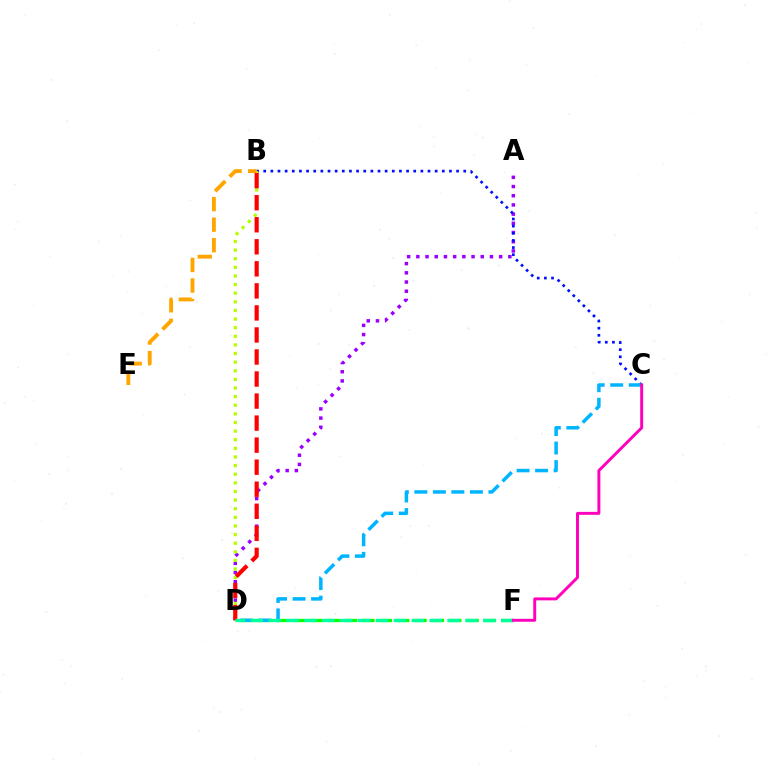{('D', 'F'): [{'color': '#08ff00', 'line_style': 'dashed', 'thickness': 2.36}, {'color': '#00ff9d', 'line_style': 'dashed', 'thickness': 2.43}], ('A', 'D'): [{'color': '#9b00ff', 'line_style': 'dotted', 'thickness': 2.5}], ('B', 'C'): [{'color': '#0010ff', 'line_style': 'dotted', 'thickness': 1.94}], ('B', 'D'): [{'color': '#b3ff00', 'line_style': 'dotted', 'thickness': 2.34}, {'color': '#ff0000', 'line_style': 'dashed', 'thickness': 2.99}], ('B', 'E'): [{'color': '#ffa500', 'line_style': 'dashed', 'thickness': 2.79}], ('C', 'D'): [{'color': '#00b5ff', 'line_style': 'dashed', 'thickness': 2.52}], ('C', 'F'): [{'color': '#ff00bd', 'line_style': 'solid', 'thickness': 2.12}]}